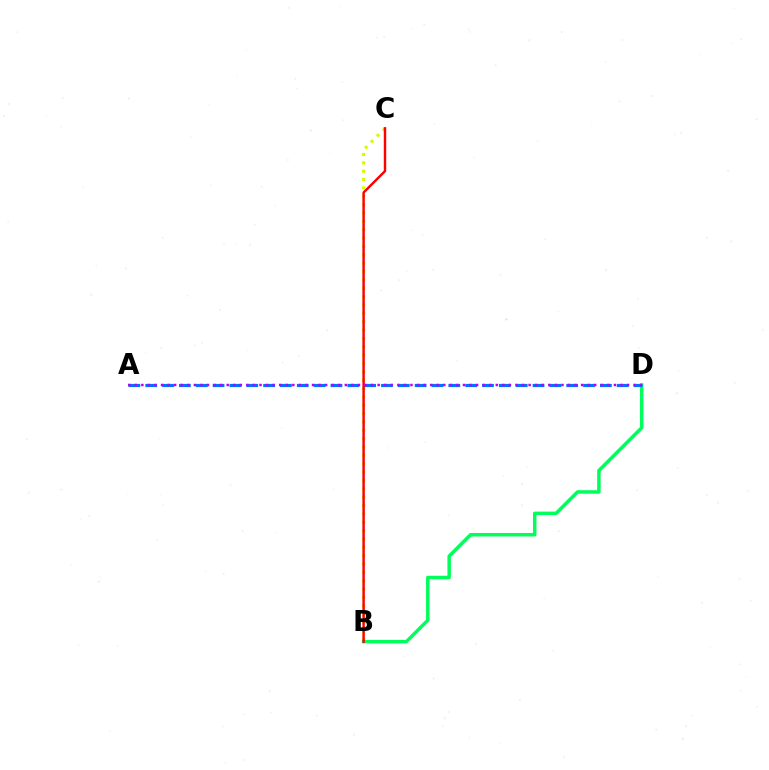{('B', 'C'): [{'color': '#d1ff00', 'line_style': 'dotted', 'thickness': 2.27}, {'color': '#ff0000', 'line_style': 'solid', 'thickness': 1.75}], ('B', 'D'): [{'color': '#00ff5c', 'line_style': 'solid', 'thickness': 2.5}], ('A', 'D'): [{'color': '#0074ff', 'line_style': 'dashed', 'thickness': 2.29}, {'color': '#b900ff', 'line_style': 'dotted', 'thickness': 1.78}]}